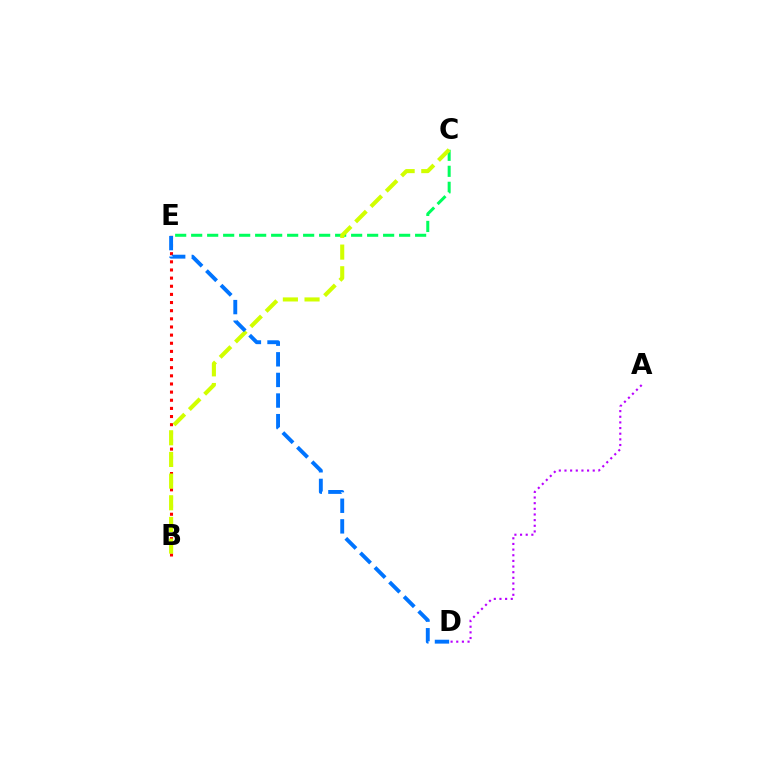{('A', 'D'): [{'color': '#b900ff', 'line_style': 'dotted', 'thickness': 1.54}], ('B', 'E'): [{'color': '#ff0000', 'line_style': 'dotted', 'thickness': 2.21}], ('C', 'E'): [{'color': '#00ff5c', 'line_style': 'dashed', 'thickness': 2.17}], ('B', 'C'): [{'color': '#d1ff00', 'line_style': 'dashed', 'thickness': 2.94}], ('D', 'E'): [{'color': '#0074ff', 'line_style': 'dashed', 'thickness': 2.8}]}